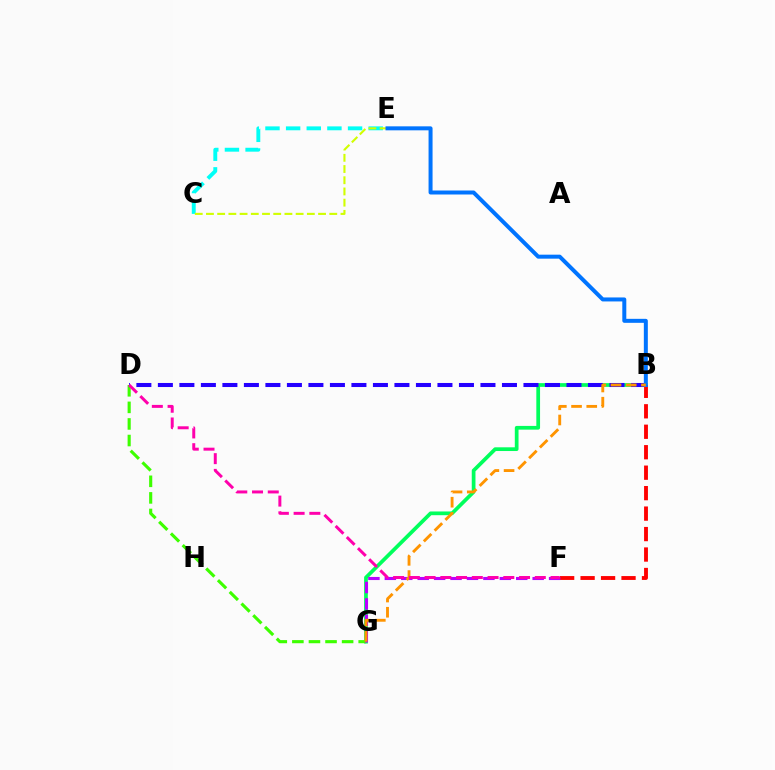{('C', 'E'): [{'color': '#00fff6', 'line_style': 'dashed', 'thickness': 2.8}, {'color': '#d1ff00', 'line_style': 'dashed', 'thickness': 1.52}], ('B', 'G'): [{'color': '#00ff5c', 'line_style': 'solid', 'thickness': 2.68}, {'color': '#ff9400', 'line_style': 'dashed', 'thickness': 2.07}], ('B', 'D'): [{'color': '#2500ff', 'line_style': 'dashed', 'thickness': 2.92}], ('B', 'F'): [{'color': '#ff0000', 'line_style': 'dashed', 'thickness': 2.78}], ('D', 'G'): [{'color': '#3dff00', 'line_style': 'dashed', 'thickness': 2.25}], ('F', 'G'): [{'color': '#b900ff', 'line_style': 'dashed', 'thickness': 2.23}], ('B', 'E'): [{'color': '#0074ff', 'line_style': 'solid', 'thickness': 2.87}], ('D', 'F'): [{'color': '#ff00ac', 'line_style': 'dashed', 'thickness': 2.14}]}